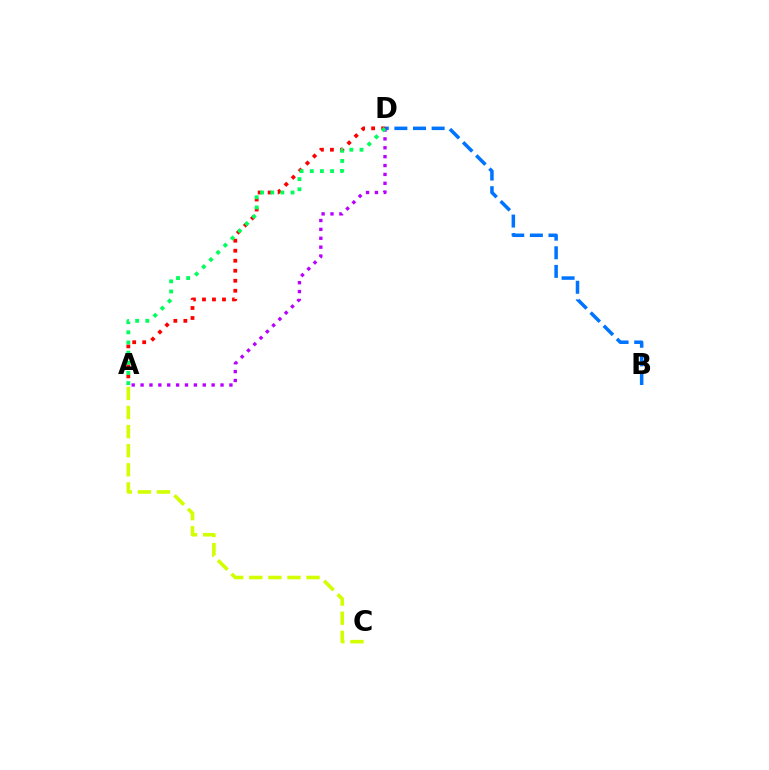{('A', 'C'): [{'color': '#d1ff00', 'line_style': 'dashed', 'thickness': 2.59}], ('B', 'D'): [{'color': '#0074ff', 'line_style': 'dashed', 'thickness': 2.53}], ('A', 'D'): [{'color': '#ff0000', 'line_style': 'dotted', 'thickness': 2.72}, {'color': '#b900ff', 'line_style': 'dotted', 'thickness': 2.41}, {'color': '#00ff5c', 'line_style': 'dotted', 'thickness': 2.76}]}